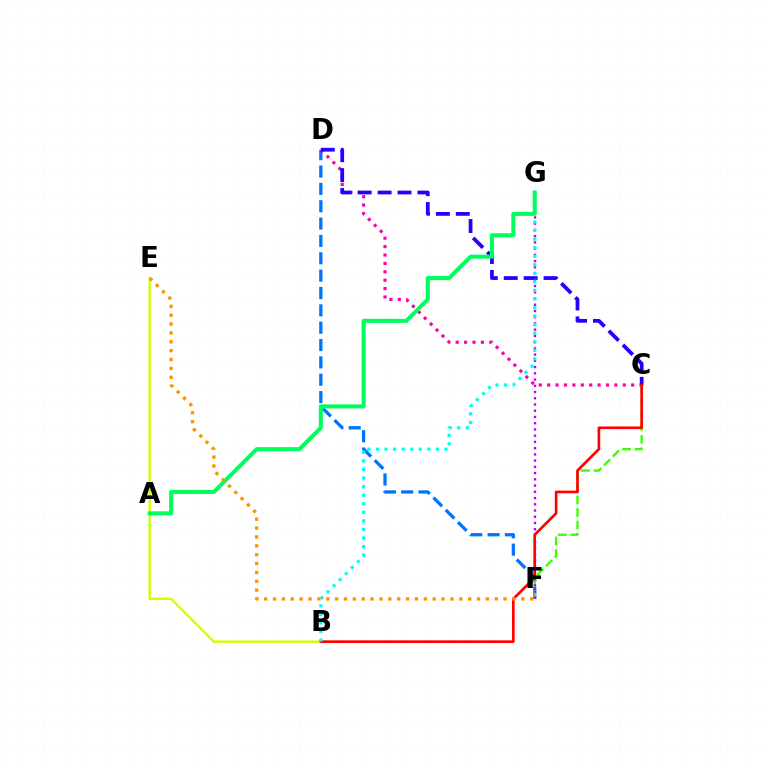{('D', 'F'): [{'color': '#0074ff', 'line_style': 'dashed', 'thickness': 2.36}], ('C', 'D'): [{'color': '#ff00ac', 'line_style': 'dotted', 'thickness': 2.28}, {'color': '#2500ff', 'line_style': 'dashed', 'thickness': 2.71}], ('B', 'E'): [{'color': '#d1ff00', 'line_style': 'solid', 'thickness': 1.73}], ('C', 'F'): [{'color': '#3dff00', 'line_style': 'dashed', 'thickness': 1.7}], ('F', 'G'): [{'color': '#b900ff', 'line_style': 'dotted', 'thickness': 1.69}], ('B', 'C'): [{'color': '#ff0000', 'line_style': 'solid', 'thickness': 1.91}], ('B', 'G'): [{'color': '#00fff6', 'line_style': 'dotted', 'thickness': 2.32}], ('A', 'G'): [{'color': '#00ff5c', 'line_style': 'solid', 'thickness': 2.91}], ('E', 'F'): [{'color': '#ff9400', 'line_style': 'dotted', 'thickness': 2.41}]}